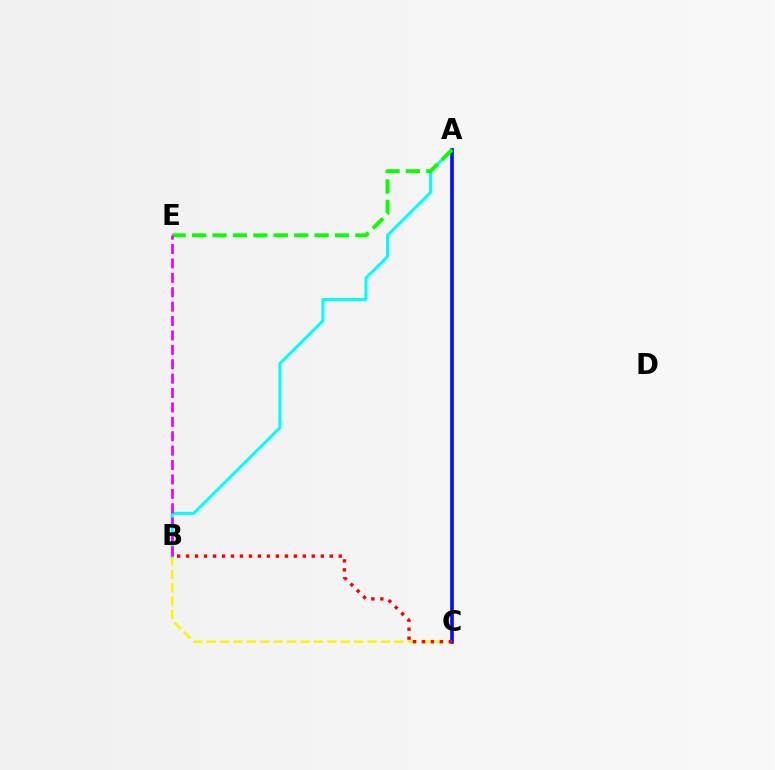{('B', 'C'): [{'color': '#fcf500', 'line_style': 'dashed', 'thickness': 1.82}, {'color': '#ff0000', 'line_style': 'dotted', 'thickness': 2.44}], ('A', 'B'): [{'color': '#00fff6', 'line_style': 'solid', 'thickness': 2.16}], ('A', 'C'): [{'color': '#0010ff', 'line_style': 'solid', 'thickness': 2.63}], ('A', 'E'): [{'color': '#08ff00', 'line_style': 'dashed', 'thickness': 2.77}], ('B', 'E'): [{'color': '#ee00ff', 'line_style': 'dashed', 'thickness': 1.96}]}